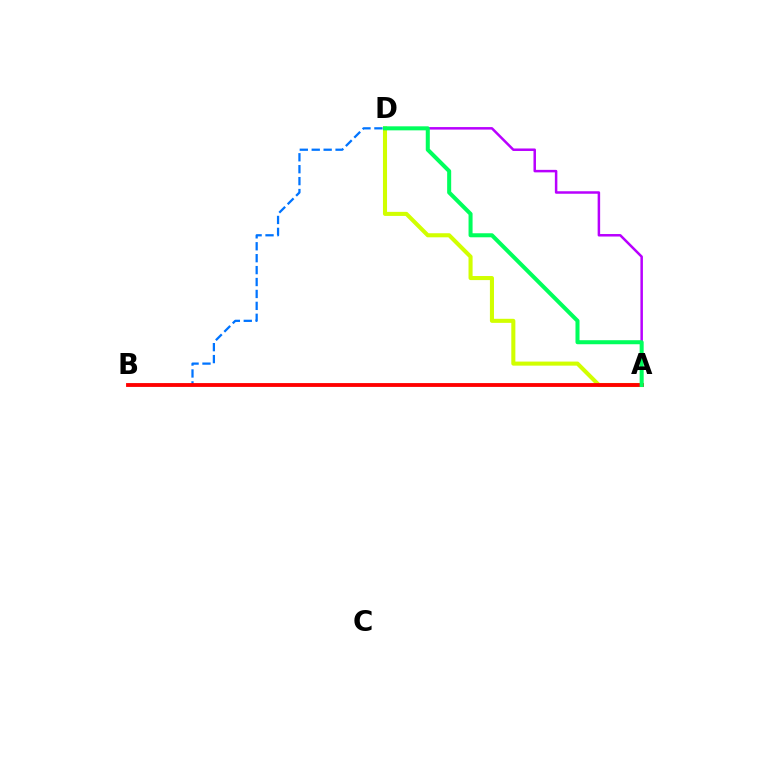{('A', 'D'): [{'color': '#b900ff', 'line_style': 'solid', 'thickness': 1.8}, {'color': '#d1ff00', 'line_style': 'solid', 'thickness': 2.93}, {'color': '#00ff5c', 'line_style': 'solid', 'thickness': 2.9}], ('B', 'D'): [{'color': '#0074ff', 'line_style': 'dashed', 'thickness': 1.62}], ('A', 'B'): [{'color': '#ff0000', 'line_style': 'solid', 'thickness': 2.76}]}